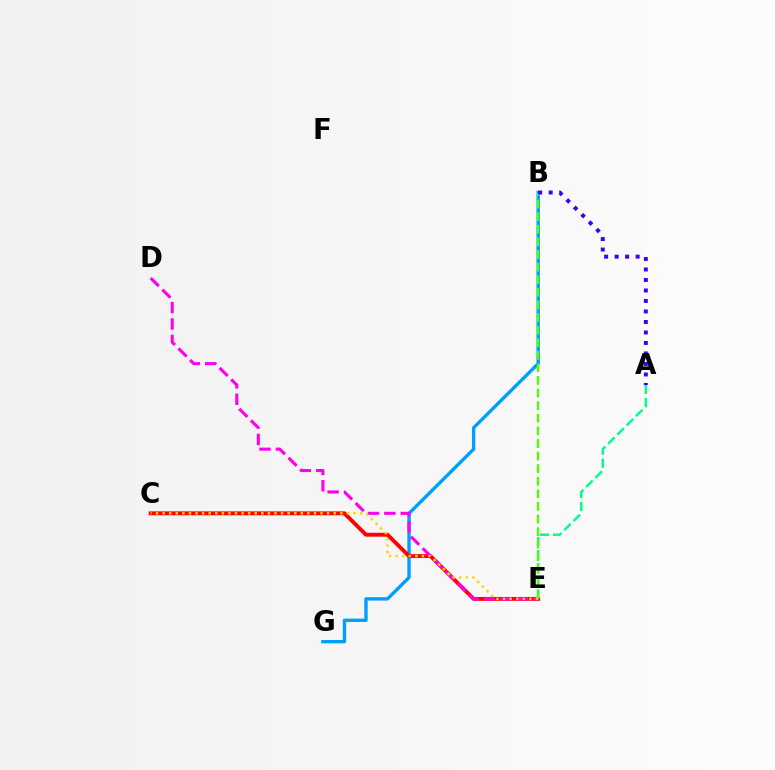{('B', 'G'): [{'color': '#009eff', 'line_style': 'solid', 'thickness': 2.42}], ('C', 'E'): [{'color': '#ff0000', 'line_style': 'solid', 'thickness': 2.79}, {'color': '#ffd500', 'line_style': 'dotted', 'thickness': 1.79}], ('D', 'E'): [{'color': '#ff00ed', 'line_style': 'dashed', 'thickness': 2.23}], ('A', 'E'): [{'color': '#00ff86', 'line_style': 'dashed', 'thickness': 1.78}], ('B', 'E'): [{'color': '#4fff00', 'line_style': 'dashed', 'thickness': 1.71}], ('A', 'B'): [{'color': '#3700ff', 'line_style': 'dotted', 'thickness': 2.85}]}